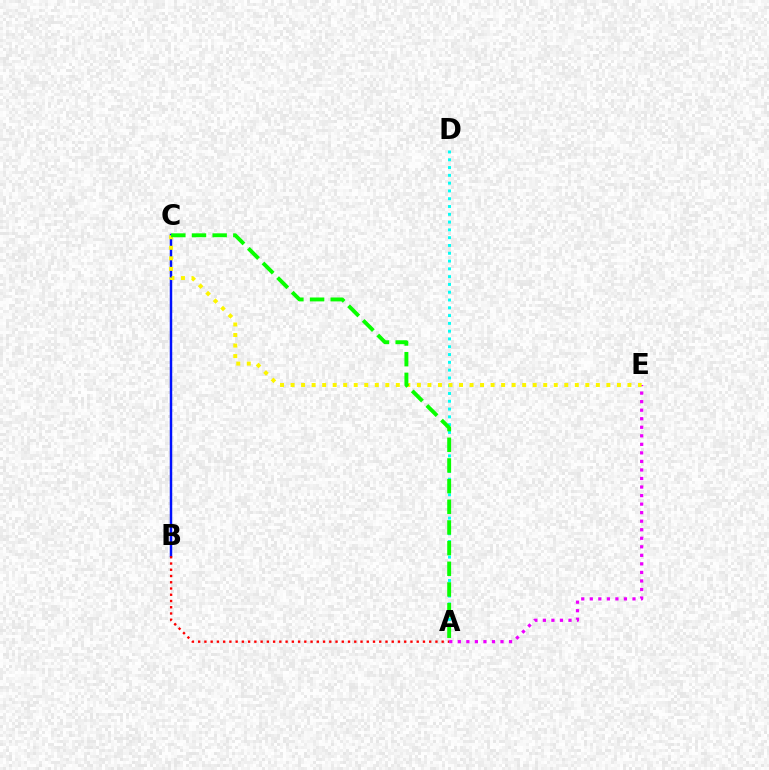{('A', 'D'): [{'color': '#00fff6', 'line_style': 'dotted', 'thickness': 2.12}], ('A', 'E'): [{'color': '#ee00ff', 'line_style': 'dotted', 'thickness': 2.32}], ('B', 'C'): [{'color': '#0010ff', 'line_style': 'solid', 'thickness': 1.78}], ('A', 'B'): [{'color': '#ff0000', 'line_style': 'dotted', 'thickness': 1.7}], ('C', 'E'): [{'color': '#fcf500', 'line_style': 'dotted', 'thickness': 2.86}], ('A', 'C'): [{'color': '#08ff00', 'line_style': 'dashed', 'thickness': 2.81}]}